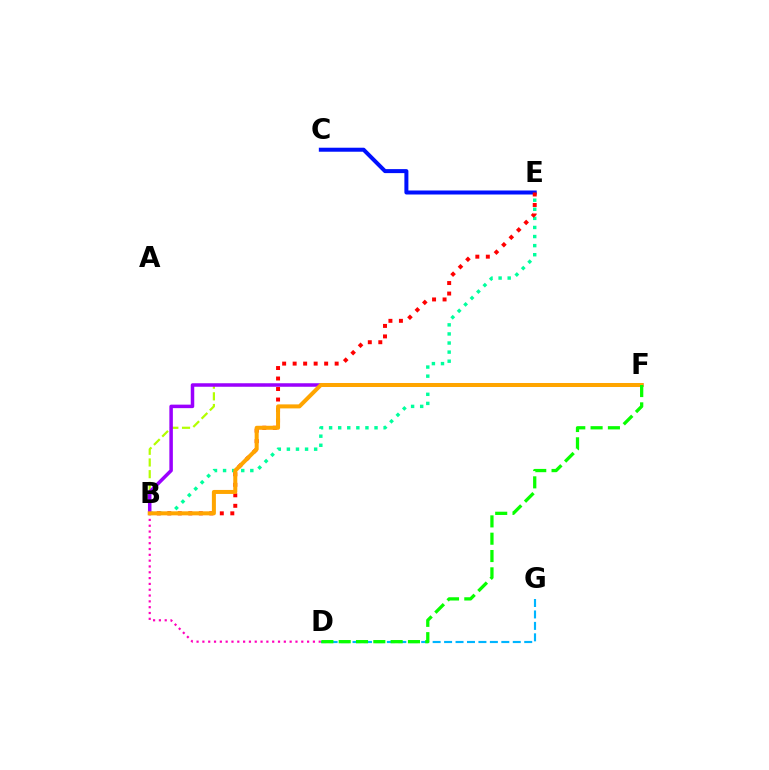{('B', 'F'): [{'color': '#b3ff00', 'line_style': 'dashed', 'thickness': 1.59}, {'color': '#9b00ff', 'line_style': 'solid', 'thickness': 2.52}, {'color': '#ffa500', 'line_style': 'solid', 'thickness': 2.89}], ('B', 'E'): [{'color': '#00ff9d', 'line_style': 'dotted', 'thickness': 2.47}, {'color': '#ff0000', 'line_style': 'dotted', 'thickness': 2.85}], ('C', 'E'): [{'color': '#0010ff', 'line_style': 'solid', 'thickness': 2.88}], ('B', 'D'): [{'color': '#ff00bd', 'line_style': 'dotted', 'thickness': 1.58}], ('D', 'G'): [{'color': '#00b5ff', 'line_style': 'dashed', 'thickness': 1.56}], ('D', 'F'): [{'color': '#08ff00', 'line_style': 'dashed', 'thickness': 2.35}]}